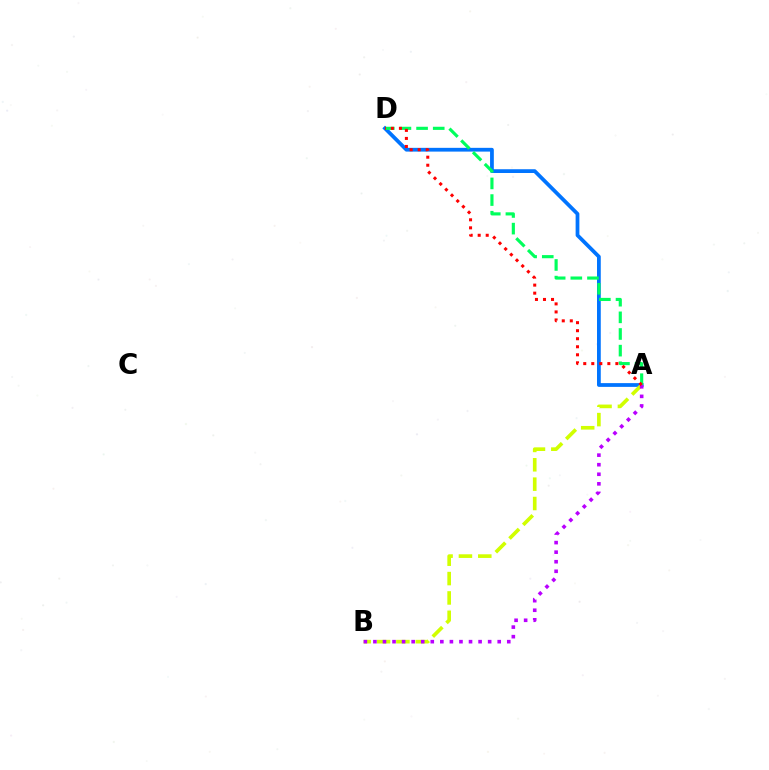{('A', 'D'): [{'color': '#0074ff', 'line_style': 'solid', 'thickness': 2.71}, {'color': '#00ff5c', 'line_style': 'dashed', 'thickness': 2.26}, {'color': '#ff0000', 'line_style': 'dotted', 'thickness': 2.18}], ('A', 'B'): [{'color': '#d1ff00', 'line_style': 'dashed', 'thickness': 2.63}, {'color': '#b900ff', 'line_style': 'dotted', 'thickness': 2.6}]}